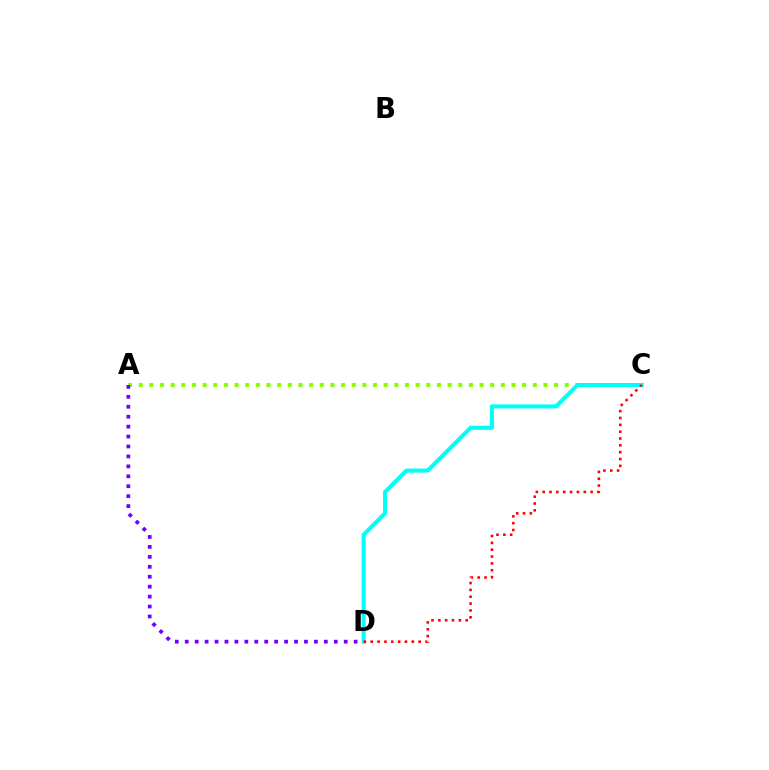{('A', 'C'): [{'color': '#84ff00', 'line_style': 'dotted', 'thickness': 2.89}], ('A', 'D'): [{'color': '#7200ff', 'line_style': 'dotted', 'thickness': 2.7}], ('C', 'D'): [{'color': '#00fff6', 'line_style': 'solid', 'thickness': 2.92}, {'color': '#ff0000', 'line_style': 'dotted', 'thickness': 1.86}]}